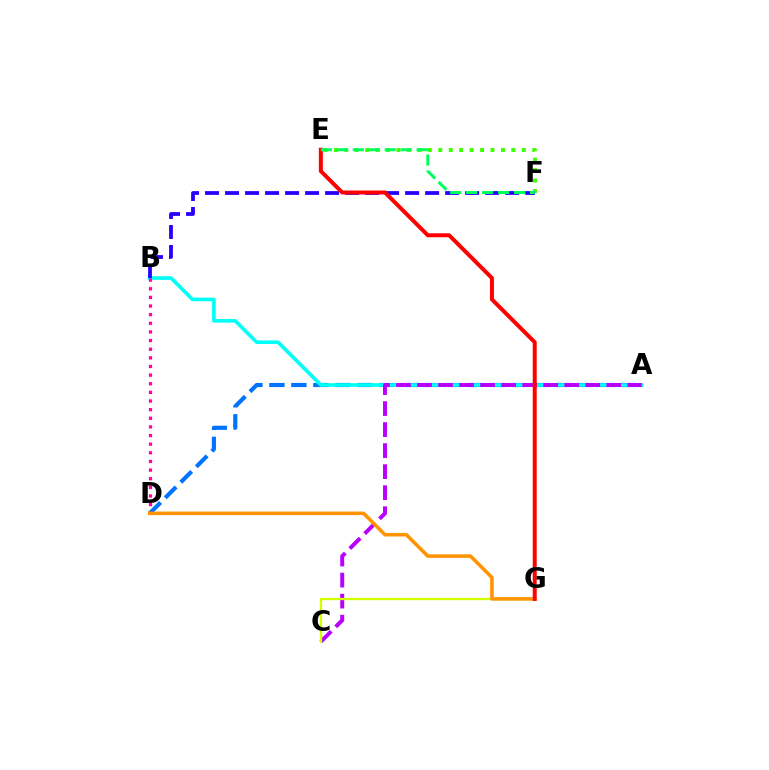{('E', 'F'): [{'color': '#3dff00', 'line_style': 'dotted', 'thickness': 2.84}, {'color': '#00ff5c', 'line_style': 'dashed', 'thickness': 2.17}], ('A', 'D'): [{'color': '#0074ff', 'line_style': 'dashed', 'thickness': 2.98}], ('A', 'B'): [{'color': '#00fff6', 'line_style': 'solid', 'thickness': 2.61}], ('A', 'C'): [{'color': '#b900ff', 'line_style': 'dashed', 'thickness': 2.86}], ('C', 'G'): [{'color': '#d1ff00', 'line_style': 'solid', 'thickness': 1.67}], ('B', 'D'): [{'color': '#ff00ac', 'line_style': 'dotted', 'thickness': 2.35}], ('B', 'F'): [{'color': '#2500ff', 'line_style': 'dashed', 'thickness': 2.72}], ('D', 'G'): [{'color': '#ff9400', 'line_style': 'solid', 'thickness': 2.56}], ('E', 'G'): [{'color': '#ff0000', 'line_style': 'solid', 'thickness': 2.87}]}